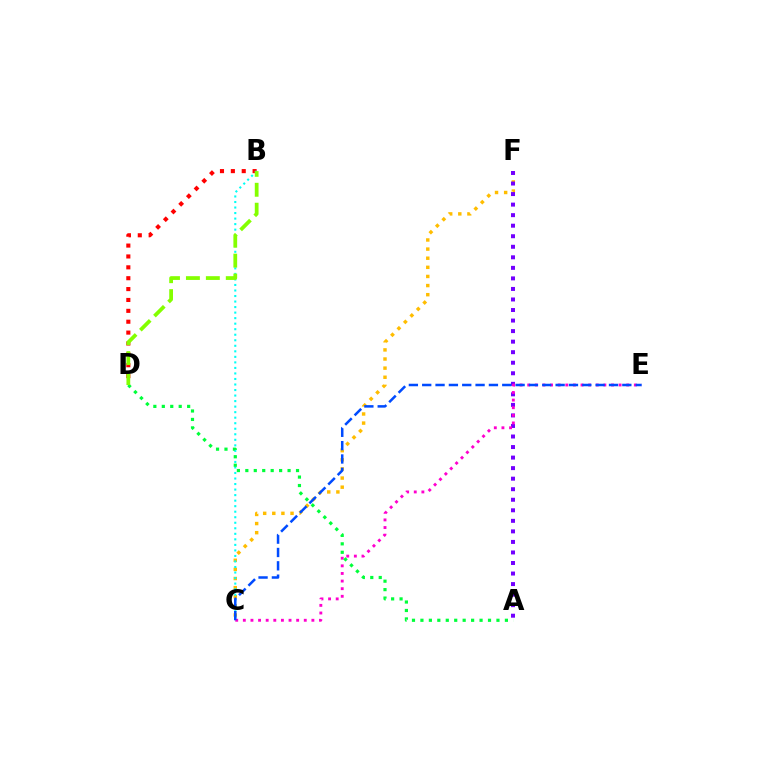{('C', 'F'): [{'color': '#ffbd00', 'line_style': 'dotted', 'thickness': 2.48}], ('A', 'F'): [{'color': '#7200ff', 'line_style': 'dotted', 'thickness': 2.86}], ('B', 'D'): [{'color': '#ff0000', 'line_style': 'dotted', 'thickness': 2.96}, {'color': '#84ff00', 'line_style': 'dashed', 'thickness': 2.71}], ('C', 'E'): [{'color': '#ff00cf', 'line_style': 'dotted', 'thickness': 2.07}, {'color': '#004bff', 'line_style': 'dashed', 'thickness': 1.81}], ('B', 'C'): [{'color': '#00fff6', 'line_style': 'dotted', 'thickness': 1.5}], ('A', 'D'): [{'color': '#00ff39', 'line_style': 'dotted', 'thickness': 2.3}]}